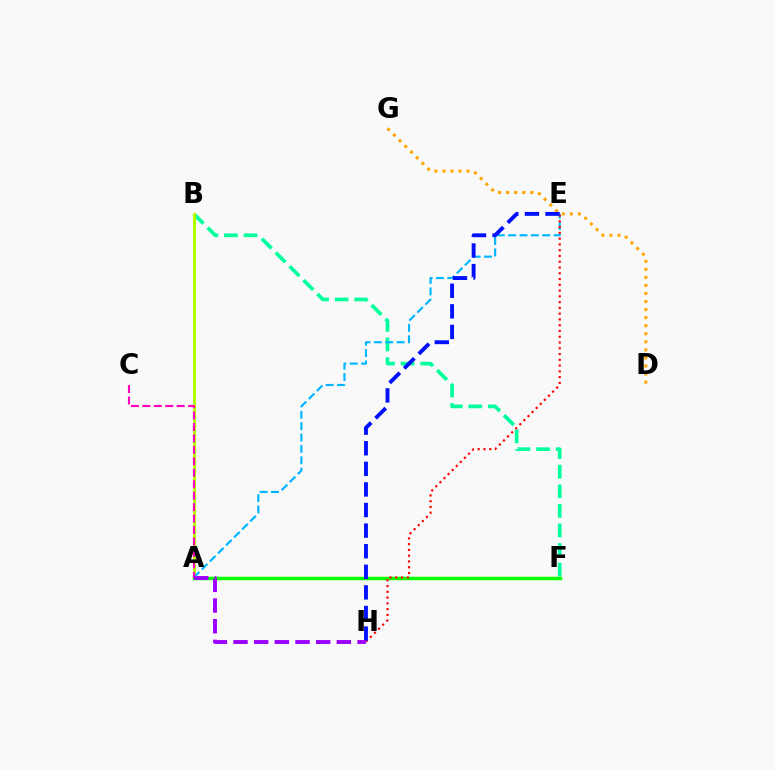{('D', 'G'): [{'color': '#ffa500', 'line_style': 'dotted', 'thickness': 2.19}], ('B', 'F'): [{'color': '#00ff9d', 'line_style': 'dashed', 'thickness': 2.66}], ('A', 'B'): [{'color': '#b3ff00', 'line_style': 'solid', 'thickness': 2.15}], ('A', 'E'): [{'color': '#00b5ff', 'line_style': 'dashed', 'thickness': 1.54}], ('A', 'F'): [{'color': '#08ff00', 'line_style': 'solid', 'thickness': 2.51}], ('E', 'H'): [{'color': '#ff0000', 'line_style': 'dotted', 'thickness': 1.57}, {'color': '#0010ff', 'line_style': 'dashed', 'thickness': 2.8}], ('A', 'C'): [{'color': '#ff00bd', 'line_style': 'dashed', 'thickness': 1.55}], ('A', 'H'): [{'color': '#9b00ff', 'line_style': 'dashed', 'thickness': 2.81}]}